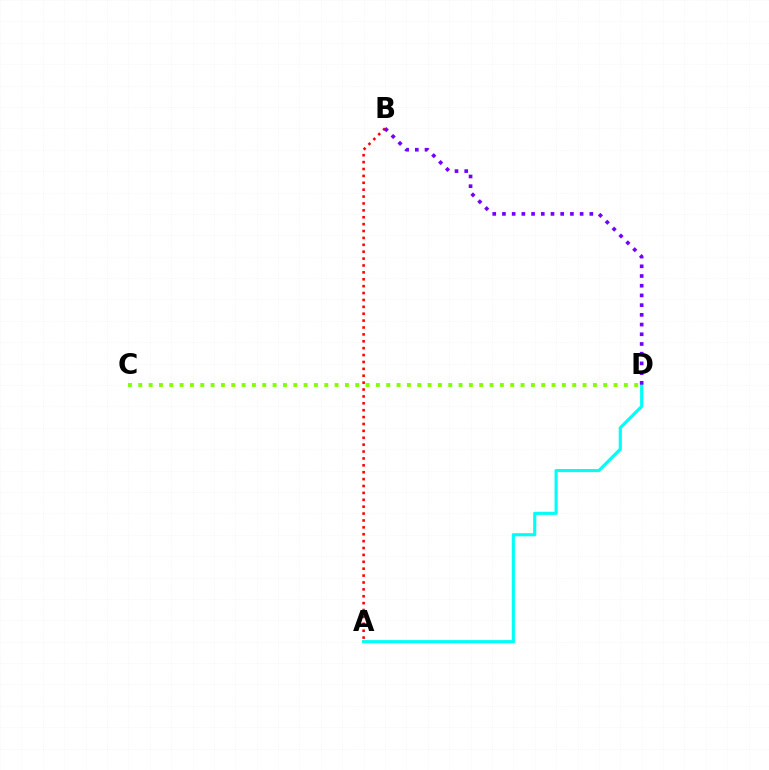{('A', 'B'): [{'color': '#ff0000', 'line_style': 'dotted', 'thickness': 1.87}], ('A', 'D'): [{'color': '#00fff6', 'line_style': 'solid', 'thickness': 2.26}], ('B', 'D'): [{'color': '#7200ff', 'line_style': 'dotted', 'thickness': 2.64}], ('C', 'D'): [{'color': '#84ff00', 'line_style': 'dotted', 'thickness': 2.81}]}